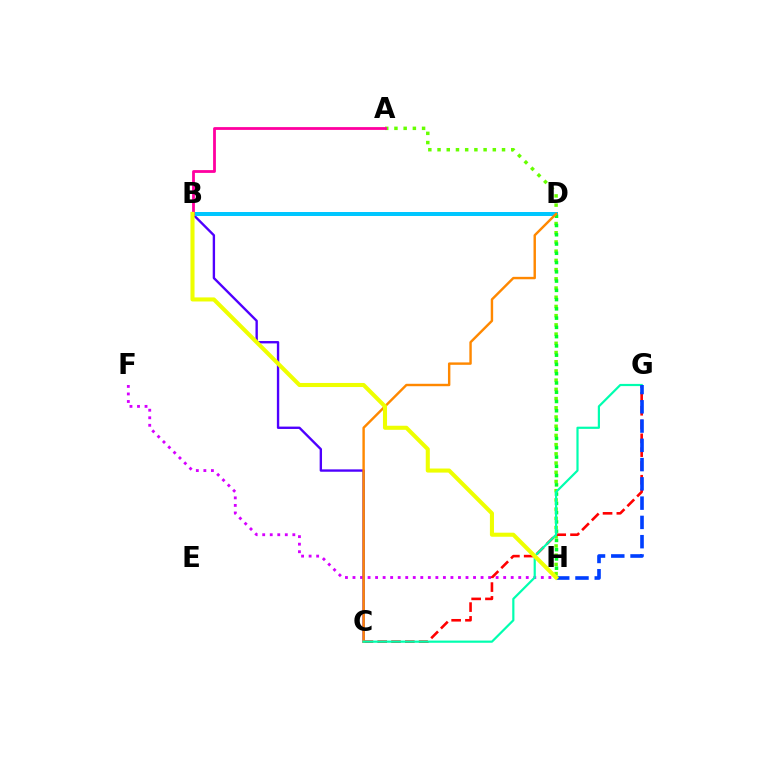{('F', 'H'): [{'color': '#d600ff', 'line_style': 'dotted', 'thickness': 2.05}], ('A', 'H'): [{'color': '#66ff00', 'line_style': 'dotted', 'thickness': 2.5}], ('B', 'C'): [{'color': '#4f00ff', 'line_style': 'solid', 'thickness': 1.71}], ('C', 'G'): [{'color': '#ff0000', 'line_style': 'dashed', 'thickness': 1.87}, {'color': '#00ffaf', 'line_style': 'solid', 'thickness': 1.58}], ('B', 'D'): [{'color': '#00c7ff', 'line_style': 'solid', 'thickness': 2.88}], ('A', 'B'): [{'color': '#ff00a0', 'line_style': 'solid', 'thickness': 2.01}], ('D', 'H'): [{'color': '#00ff27', 'line_style': 'dotted', 'thickness': 2.52}], ('C', 'D'): [{'color': '#ff8800', 'line_style': 'solid', 'thickness': 1.74}], ('G', 'H'): [{'color': '#003fff', 'line_style': 'dashed', 'thickness': 2.62}], ('B', 'H'): [{'color': '#eeff00', 'line_style': 'solid', 'thickness': 2.93}]}